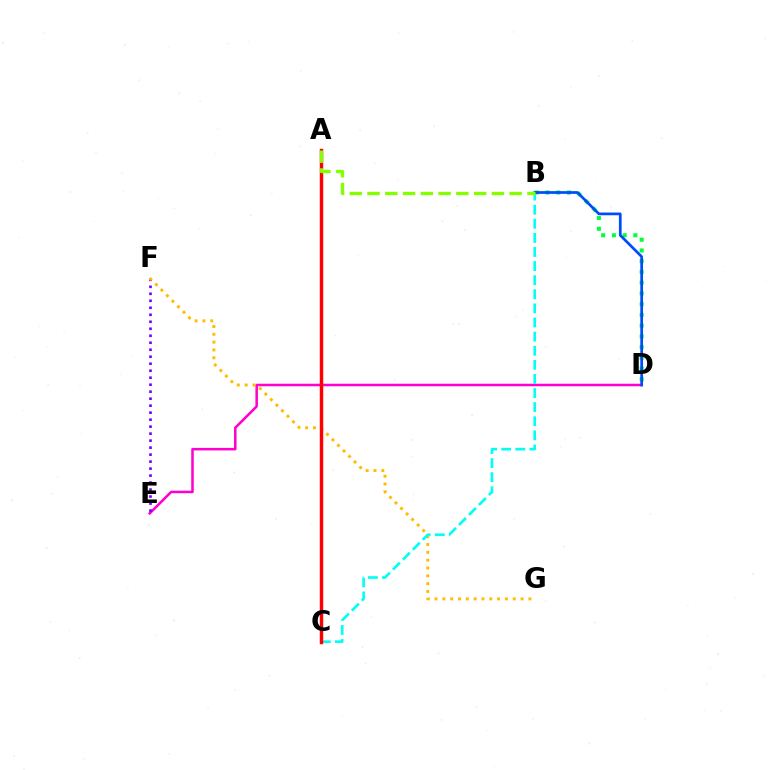{('D', 'E'): [{'color': '#ff00cf', 'line_style': 'solid', 'thickness': 1.82}], ('E', 'F'): [{'color': '#7200ff', 'line_style': 'dotted', 'thickness': 1.9}], ('F', 'G'): [{'color': '#ffbd00', 'line_style': 'dotted', 'thickness': 2.13}], ('B', 'D'): [{'color': '#00ff39', 'line_style': 'dotted', 'thickness': 2.92}, {'color': '#004bff', 'line_style': 'solid', 'thickness': 1.95}], ('B', 'C'): [{'color': '#00fff6', 'line_style': 'dashed', 'thickness': 1.92}], ('A', 'C'): [{'color': '#ff0000', 'line_style': 'solid', 'thickness': 2.47}], ('A', 'B'): [{'color': '#84ff00', 'line_style': 'dashed', 'thickness': 2.41}]}